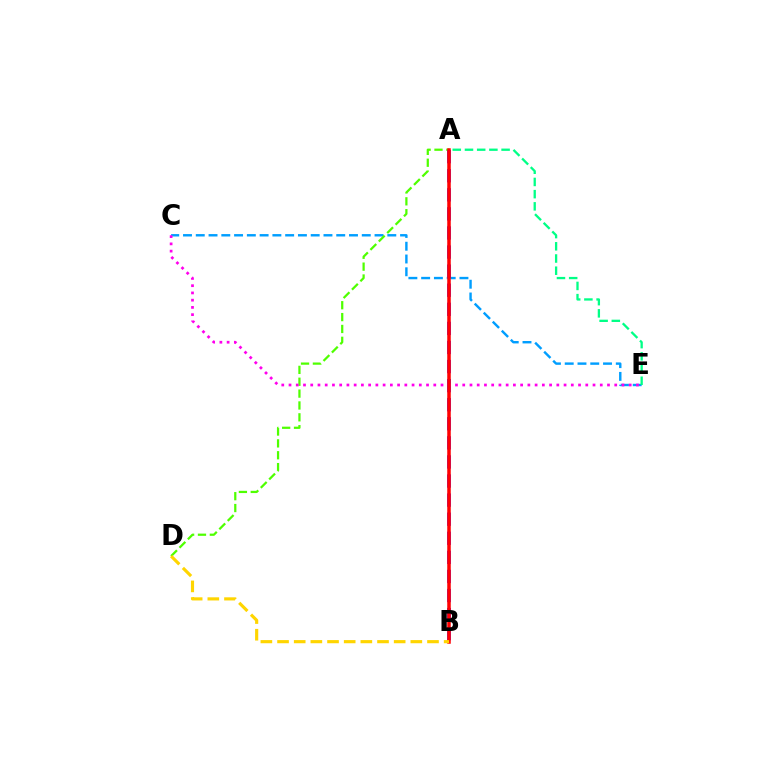{('C', 'E'): [{'color': '#009eff', 'line_style': 'dashed', 'thickness': 1.73}, {'color': '#ff00ed', 'line_style': 'dotted', 'thickness': 1.97}], ('A', 'D'): [{'color': '#4fff00', 'line_style': 'dashed', 'thickness': 1.61}], ('A', 'B'): [{'color': '#3700ff', 'line_style': 'dashed', 'thickness': 2.59}, {'color': '#ff0000', 'line_style': 'solid', 'thickness': 2.52}], ('A', 'E'): [{'color': '#00ff86', 'line_style': 'dashed', 'thickness': 1.66}], ('B', 'D'): [{'color': '#ffd500', 'line_style': 'dashed', 'thickness': 2.26}]}